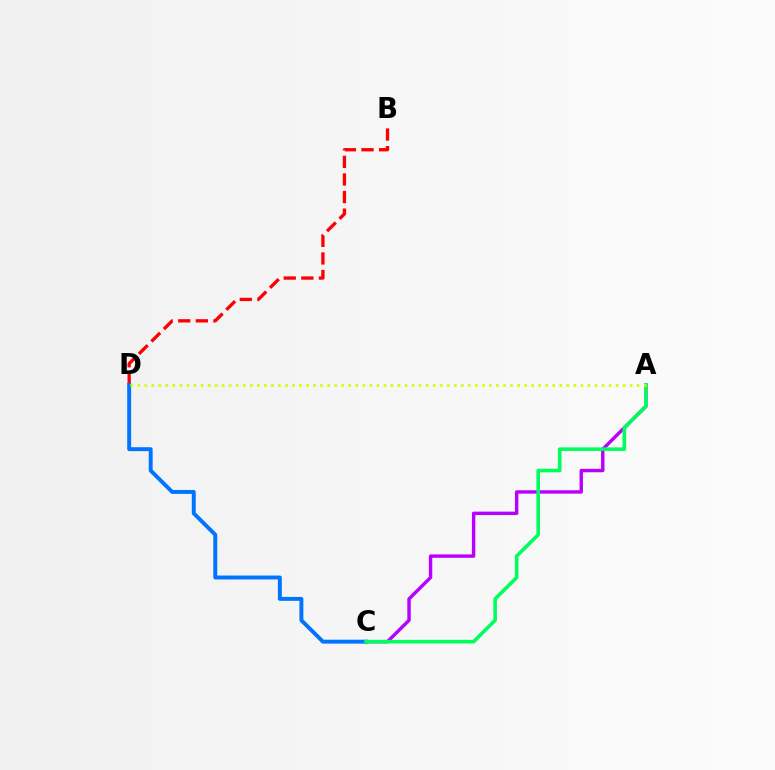{('B', 'D'): [{'color': '#ff0000', 'line_style': 'dashed', 'thickness': 2.39}], ('A', 'C'): [{'color': '#b900ff', 'line_style': 'solid', 'thickness': 2.46}, {'color': '#00ff5c', 'line_style': 'solid', 'thickness': 2.6}], ('C', 'D'): [{'color': '#0074ff', 'line_style': 'solid', 'thickness': 2.83}], ('A', 'D'): [{'color': '#d1ff00', 'line_style': 'dotted', 'thickness': 1.91}]}